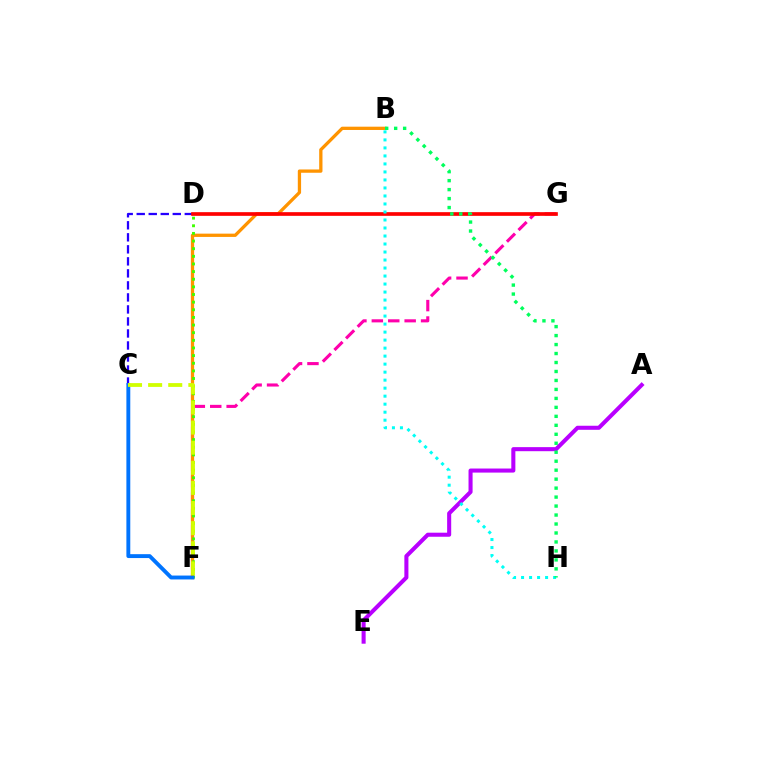{('C', 'D'): [{'color': '#2500ff', 'line_style': 'dashed', 'thickness': 1.63}], ('F', 'G'): [{'color': '#ff00ac', 'line_style': 'dashed', 'thickness': 2.23}], ('B', 'F'): [{'color': '#ff9400', 'line_style': 'solid', 'thickness': 2.37}], ('A', 'E'): [{'color': '#b900ff', 'line_style': 'solid', 'thickness': 2.92}], ('D', 'F'): [{'color': '#3dff00', 'line_style': 'dotted', 'thickness': 2.07}], ('D', 'G'): [{'color': '#ff0000', 'line_style': 'solid', 'thickness': 2.64}], ('C', 'F'): [{'color': '#0074ff', 'line_style': 'solid', 'thickness': 2.8}, {'color': '#d1ff00', 'line_style': 'dashed', 'thickness': 2.73}], ('B', 'H'): [{'color': '#00fff6', 'line_style': 'dotted', 'thickness': 2.18}, {'color': '#00ff5c', 'line_style': 'dotted', 'thickness': 2.44}]}